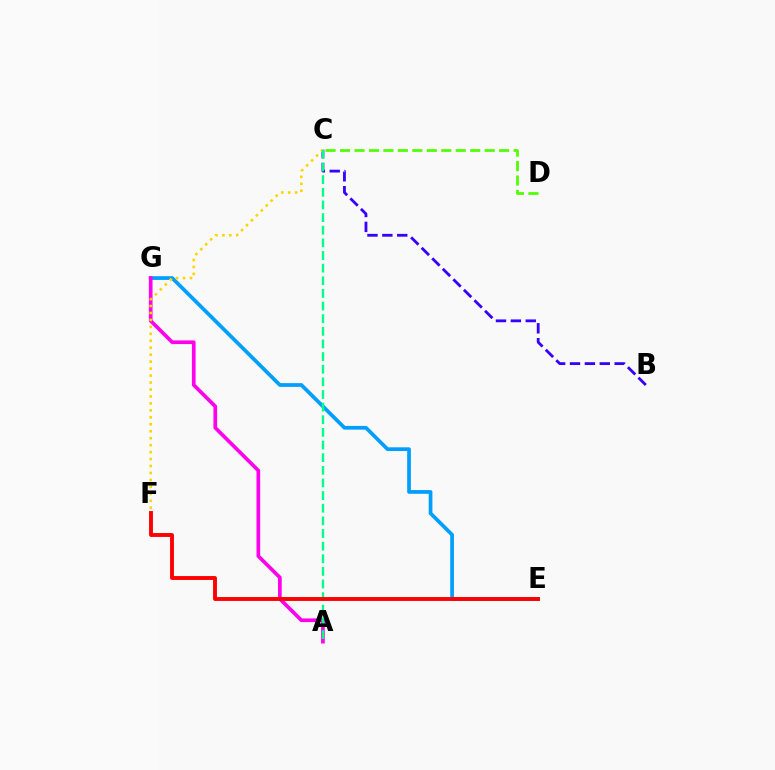{('E', 'G'): [{'color': '#009eff', 'line_style': 'solid', 'thickness': 2.68}], ('A', 'G'): [{'color': '#ff00ed', 'line_style': 'solid', 'thickness': 2.65}], ('B', 'C'): [{'color': '#3700ff', 'line_style': 'dashed', 'thickness': 2.02}], ('C', 'F'): [{'color': '#ffd500', 'line_style': 'dotted', 'thickness': 1.89}], ('A', 'C'): [{'color': '#00ff86', 'line_style': 'dashed', 'thickness': 1.72}], ('E', 'F'): [{'color': '#ff0000', 'line_style': 'solid', 'thickness': 2.79}], ('C', 'D'): [{'color': '#4fff00', 'line_style': 'dashed', 'thickness': 1.96}]}